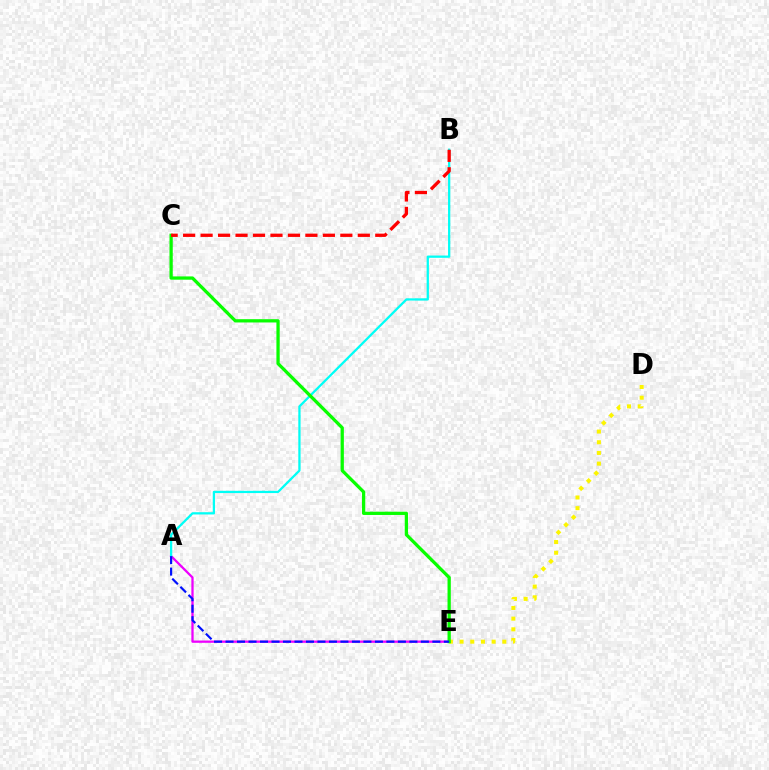{('D', 'E'): [{'color': '#fcf500', 'line_style': 'dotted', 'thickness': 2.9}], ('A', 'E'): [{'color': '#ee00ff', 'line_style': 'solid', 'thickness': 1.64}, {'color': '#0010ff', 'line_style': 'dashed', 'thickness': 1.56}], ('A', 'B'): [{'color': '#00fff6', 'line_style': 'solid', 'thickness': 1.63}], ('C', 'E'): [{'color': '#08ff00', 'line_style': 'solid', 'thickness': 2.36}], ('B', 'C'): [{'color': '#ff0000', 'line_style': 'dashed', 'thickness': 2.37}]}